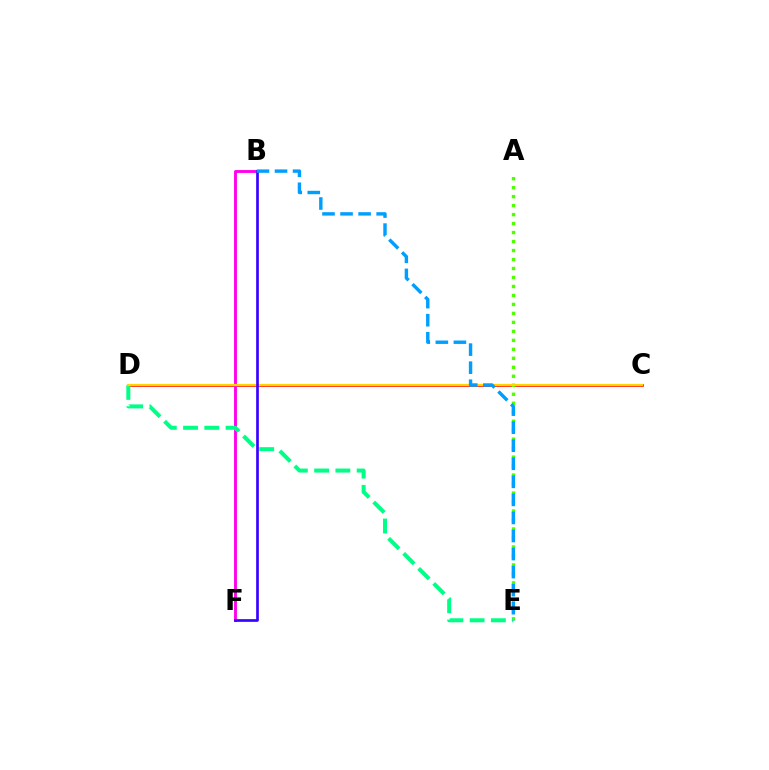{('C', 'D'): [{'color': '#ff0000', 'line_style': 'solid', 'thickness': 1.88}, {'color': '#ffd500', 'line_style': 'solid', 'thickness': 1.6}], ('B', 'F'): [{'color': '#ff00ed', 'line_style': 'solid', 'thickness': 2.07}, {'color': '#3700ff', 'line_style': 'solid', 'thickness': 1.92}], ('A', 'E'): [{'color': '#4fff00', 'line_style': 'dotted', 'thickness': 2.44}], ('D', 'E'): [{'color': '#00ff86', 'line_style': 'dashed', 'thickness': 2.89}], ('B', 'E'): [{'color': '#009eff', 'line_style': 'dashed', 'thickness': 2.45}]}